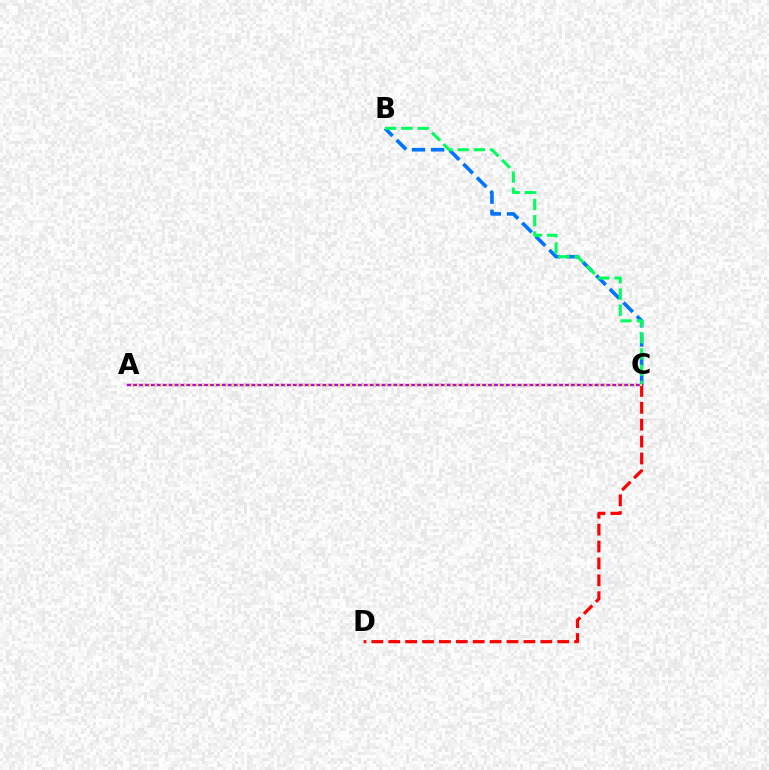{('C', 'D'): [{'color': '#ff0000', 'line_style': 'dashed', 'thickness': 2.3}], ('B', 'C'): [{'color': '#0074ff', 'line_style': 'dashed', 'thickness': 2.6}, {'color': '#00ff5c', 'line_style': 'dashed', 'thickness': 2.21}], ('A', 'C'): [{'color': '#b900ff', 'line_style': 'solid', 'thickness': 1.73}, {'color': '#d1ff00', 'line_style': 'dotted', 'thickness': 1.61}]}